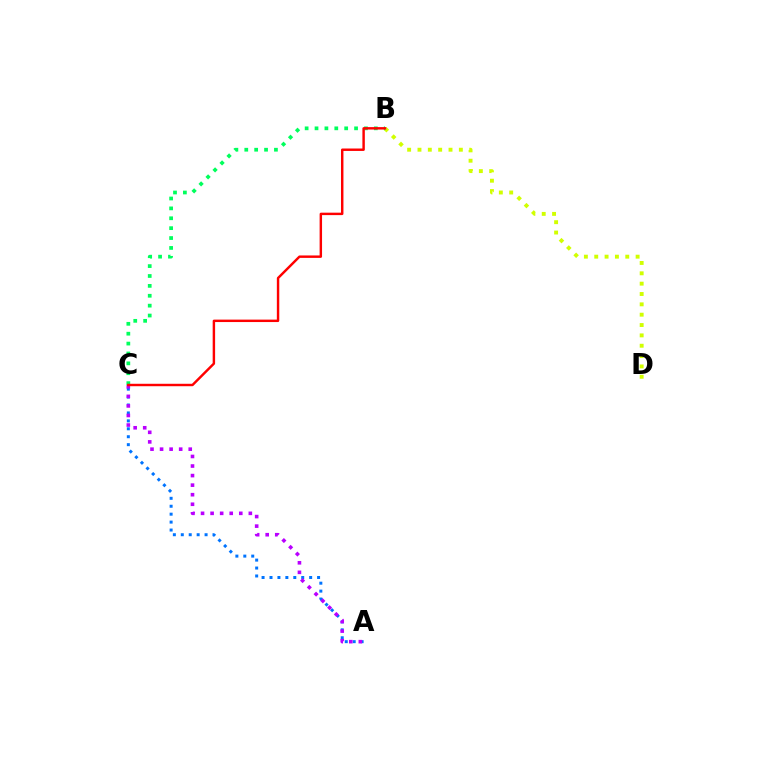{('B', 'D'): [{'color': '#d1ff00', 'line_style': 'dotted', 'thickness': 2.81}], ('B', 'C'): [{'color': '#00ff5c', 'line_style': 'dotted', 'thickness': 2.69}, {'color': '#ff0000', 'line_style': 'solid', 'thickness': 1.75}], ('A', 'C'): [{'color': '#0074ff', 'line_style': 'dotted', 'thickness': 2.15}, {'color': '#b900ff', 'line_style': 'dotted', 'thickness': 2.6}]}